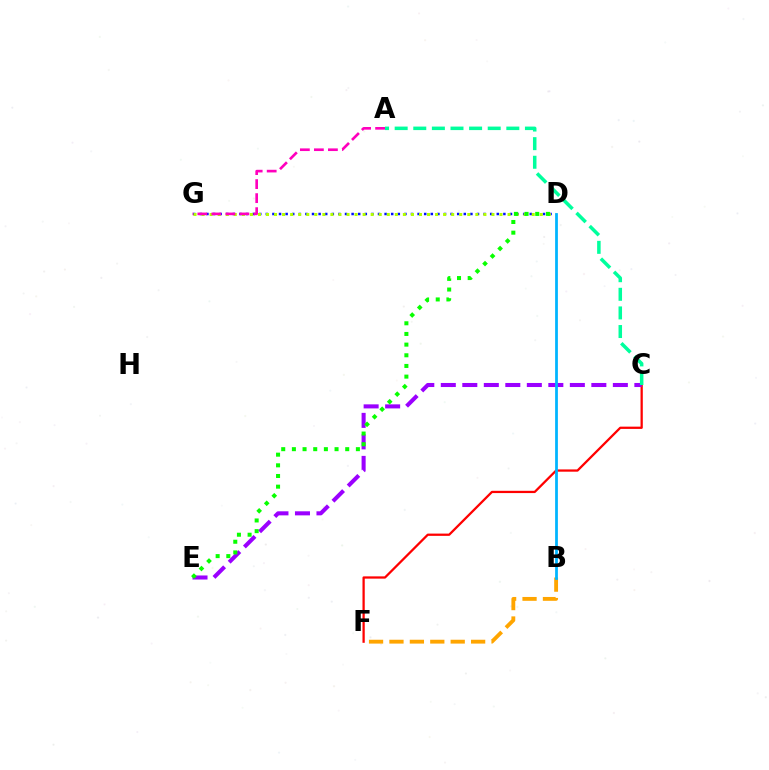{('C', 'F'): [{'color': '#ff0000', 'line_style': 'solid', 'thickness': 1.63}], ('C', 'E'): [{'color': '#9b00ff', 'line_style': 'dashed', 'thickness': 2.92}], ('D', 'G'): [{'color': '#0010ff', 'line_style': 'dotted', 'thickness': 1.79}, {'color': '#b3ff00', 'line_style': 'dotted', 'thickness': 2.19}], ('B', 'F'): [{'color': '#ffa500', 'line_style': 'dashed', 'thickness': 2.77}], ('A', 'C'): [{'color': '#00ff9d', 'line_style': 'dashed', 'thickness': 2.53}], ('B', 'D'): [{'color': '#00b5ff', 'line_style': 'solid', 'thickness': 1.99}], ('D', 'E'): [{'color': '#08ff00', 'line_style': 'dotted', 'thickness': 2.9}], ('A', 'G'): [{'color': '#ff00bd', 'line_style': 'dashed', 'thickness': 1.9}]}